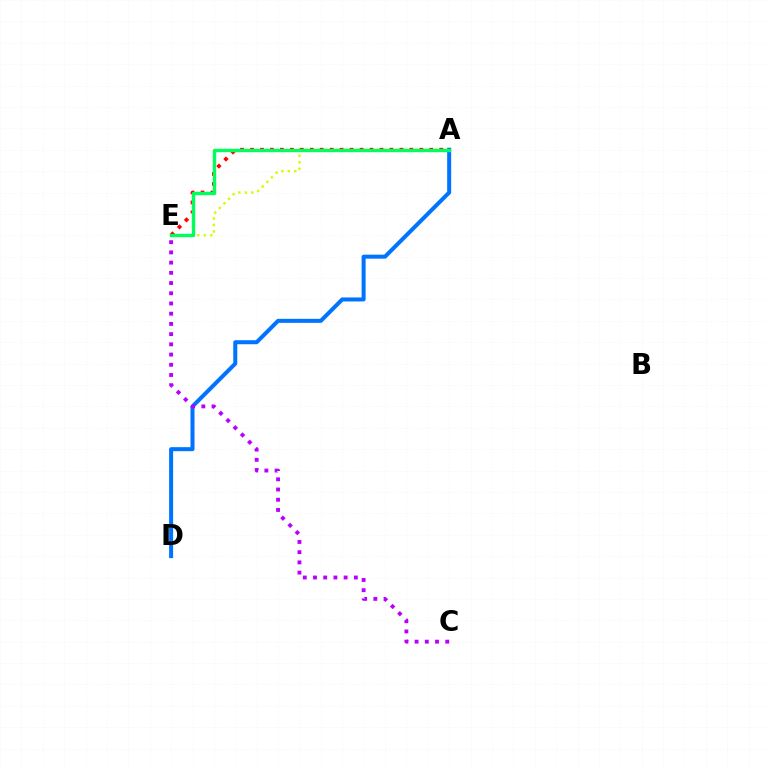{('A', 'E'): [{'color': '#d1ff00', 'line_style': 'dotted', 'thickness': 1.76}, {'color': '#ff0000', 'line_style': 'dotted', 'thickness': 2.71}, {'color': '#00ff5c', 'line_style': 'solid', 'thickness': 2.43}], ('A', 'D'): [{'color': '#0074ff', 'line_style': 'solid', 'thickness': 2.89}], ('C', 'E'): [{'color': '#b900ff', 'line_style': 'dotted', 'thickness': 2.78}]}